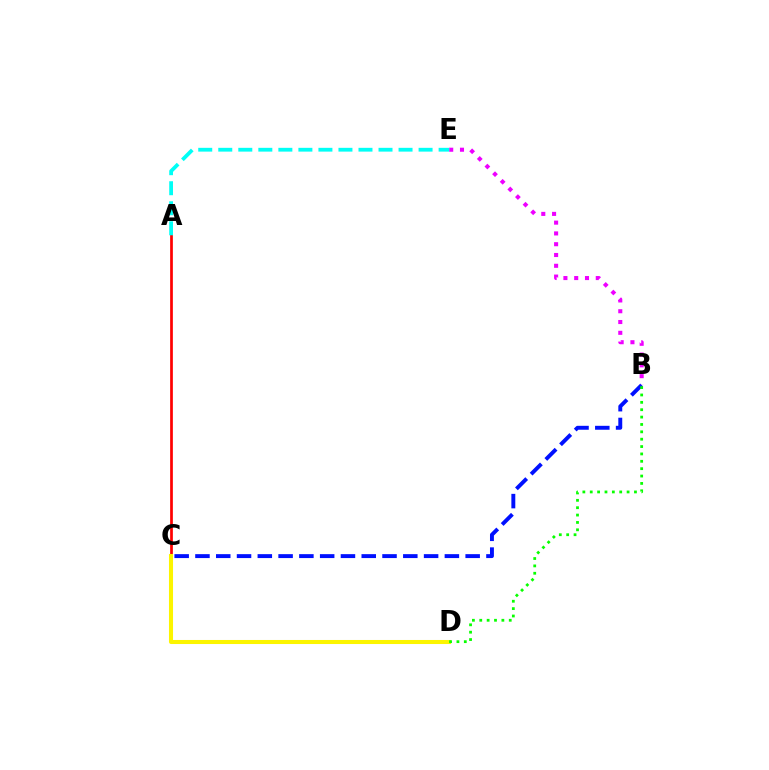{('B', 'C'): [{'color': '#0010ff', 'line_style': 'dashed', 'thickness': 2.82}], ('B', 'E'): [{'color': '#ee00ff', 'line_style': 'dotted', 'thickness': 2.93}], ('A', 'C'): [{'color': '#ff0000', 'line_style': 'solid', 'thickness': 1.96}], ('C', 'D'): [{'color': '#fcf500', 'line_style': 'solid', 'thickness': 2.91}], ('A', 'E'): [{'color': '#00fff6', 'line_style': 'dashed', 'thickness': 2.72}], ('B', 'D'): [{'color': '#08ff00', 'line_style': 'dotted', 'thickness': 2.0}]}